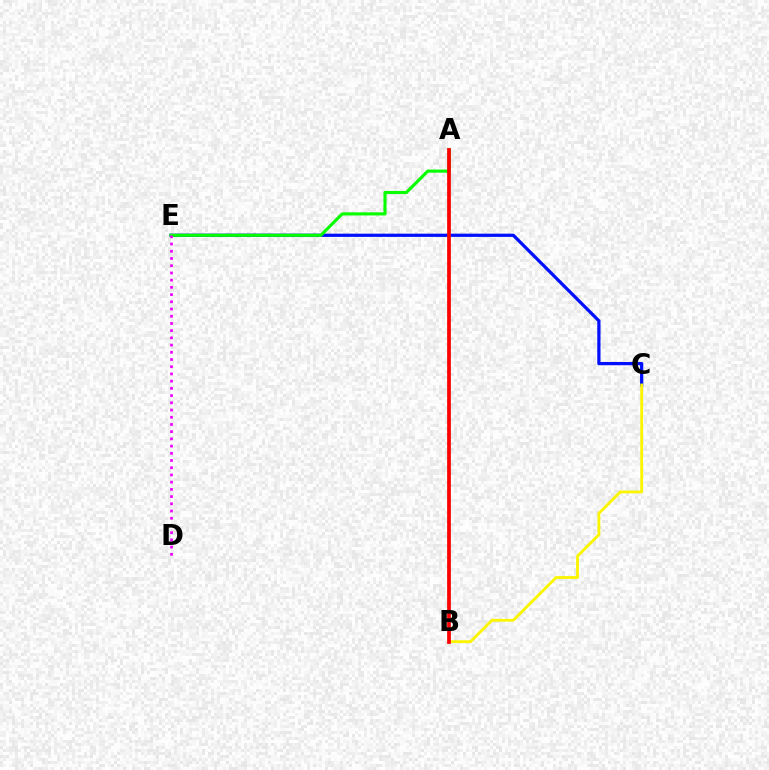{('C', 'E'): [{'color': '#0010ff', 'line_style': 'solid', 'thickness': 2.33}], ('A', 'B'): [{'color': '#00fff6', 'line_style': 'solid', 'thickness': 1.76}, {'color': '#ff0000', 'line_style': 'solid', 'thickness': 2.68}], ('A', 'E'): [{'color': '#08ff00', 'line_style': 'solid', 'thickness': 2.25}], ('B', 'C'): [{'color': '#fcf500', 'line_style': 'solid', 'thickness': 2.04}], ('D', 'E'): [{'color': '#ee00ff', 'line_style': 'dotted', 'thickness': 1.96}]}